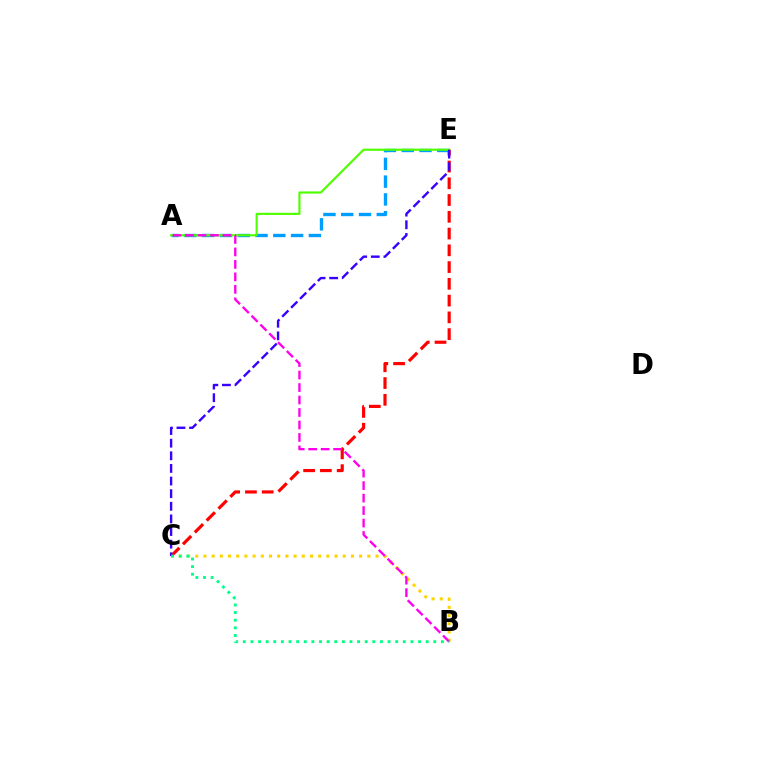{('B', 'C'): [{'color': '#ffd500', 'line_style': 'dotted', 'thickness': 2.23}, {'color': '#00ff86', 'line_style': 'dotted', 'thickness': 2.07}], ('A', 'E'): [{'color': '#009eff', 'line_style': 'dashed', 'thickness': 2.42}, {'color': '#4fff00', 'line_style': 'solid', 'thickness': 1.55}], ('C', 'E'): [{'color': '#ff0000', 'line_style': 'dashed', 'thickness': 2.28}, {'color': '#3700ff', 'line_style': 'dashed', 'thickness': 1.71}], ('A', 'B'): [{'color': '#ff00ed', 'line_style': 'dashed', 'thickness': 1.69}]}